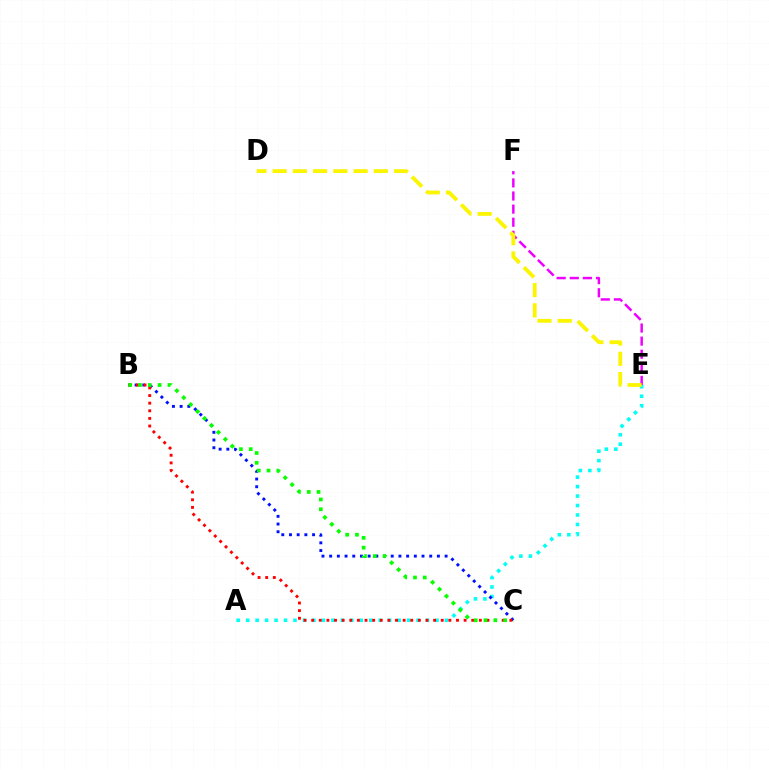{('A', 'E'): [{'color': '#00fff6', 'line_style': 'dotted', 'thickness': 2.57}], ('E', 'F'): [{'color': '#ee00ff', 'line_style': 'dashed', 'thickness': 1.78}], ('D', 'E'): [{'color': '#fcf500', 'line_style': 'dashed', 'thickness': 2.75}], ('B', 'C'): [{'color': '#0010ff', 'line_style': 'dotted', 'thickness': 2.09}, {'color': '#ff0000', 'line_style': 'dotted', 'thickness': 2.07}, {'color': '#08ff00', 'line_style': 'dotted', 'thickness': 2.66}]}